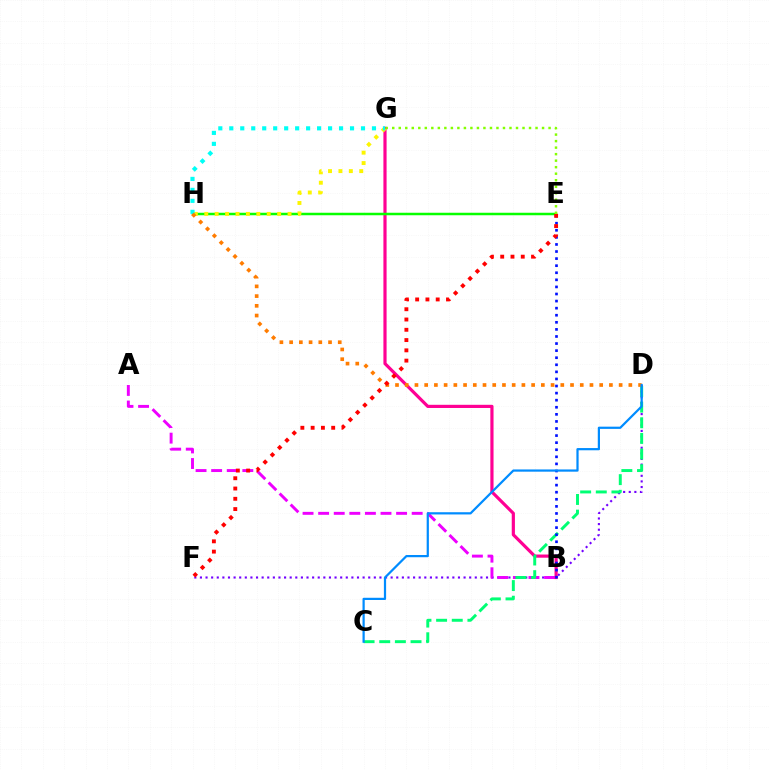{('D', 'F'): [{'color': '#7200ff', 'line_style': 'dotted', 'thickness': 1.52}], ('A', 'B'): [{'color': '#ee00ff', 'line_style': 'dashed', 'thickness': 2.12}], ('B', 'G'): [{'color': '#ff0094', 'line_style': 'solid', 'thickness': 2.29}], ('E', 'H'): [{'color': '#08ff00', 'line_style': 'solid', 'thickness': 1.8}], ('G', 'H'): [{'color': '#fcf500', 'line_style': 'dotted', 'thickness': 2.83}, {'color': '#00fff6', 'line_style': 'dotted', 'thickness': 2.98}], ('C', 'D'): [{'color': '#00ff74', 'line_style': 'dashed', 'thickness': 2.13}, {'color': '#008cff', 'line_style': 'solid', 'thickness': 1.6}], ('B', 'E'): [{'color': '#0010ff', 'line_style': 'dotted', 'thickness': 1.92}], ('D', 'H'): [{'color': '#ff7c00', 'line_style': 'dotted', 'thickness': 2.64}], ('E', 'F'): [{'color': '#ff0000', 'line_style': 'dotted', 'thickness': 2.79}], ('E', 'G'): [{'color': '#84ff00', 'line_style': 'dotted', 'thickness': 1.77}]}